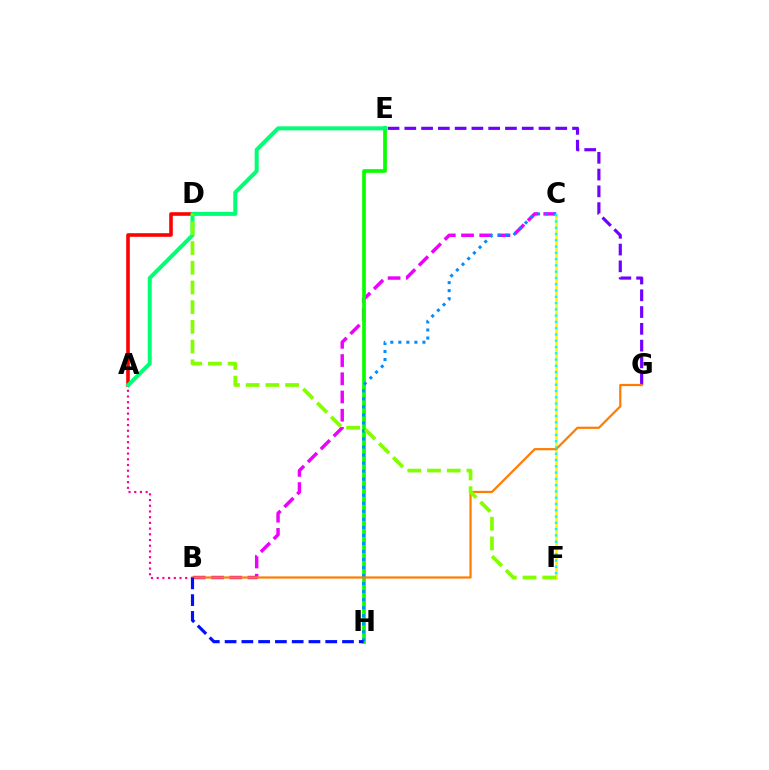{('A', 'D'): [{'color': '#ff0000', 'line_style': 'solid', 'thickness': 2.59}], ('A', 'B'): [{'color': '#ff0094', 'line_style': 'dotted', 'thickness': 1.55}], ('B', 'C'): [{'color': '#ee00ff', 'line_style': 'dashed', 'thickness': 2.48}], ('C', 'F'): [{'color': '#fcf500', 'line_style': 'solid', 'thickness': 1.86}, {'color': '#00fff6', 'line_style': 'dotted', 'thickness': 1.71}], ('E', 'G'): [{'color': '#7200ff', 'line_style': 'dashed', 'thickness': 2.28}], ('E', 'H'): [{'color': '#08ff00', 'line_style': 'solid', 'thickness': 2.65}], ('A', 'E'): [{'color': '#00ff74', 'line_style': 'solid', 'thickness': 2.89}], ('C', 'H'): [{'color': '#008cff', 'line_style': 'dotted', 'thickness': 2.18}], ('B', 'G'): [{'color': '#ff7c00', 'line_style': 'solid', 'thickness': 1.59}], ('D', 'F'): [{'color': '#84ff00', 'line_style': 'dashed', 'thickness': 2.68}], ('B', 'H'): [{'color': '#0010ff', 'line_style': 'dashed', 'thickness': 2.28}]}